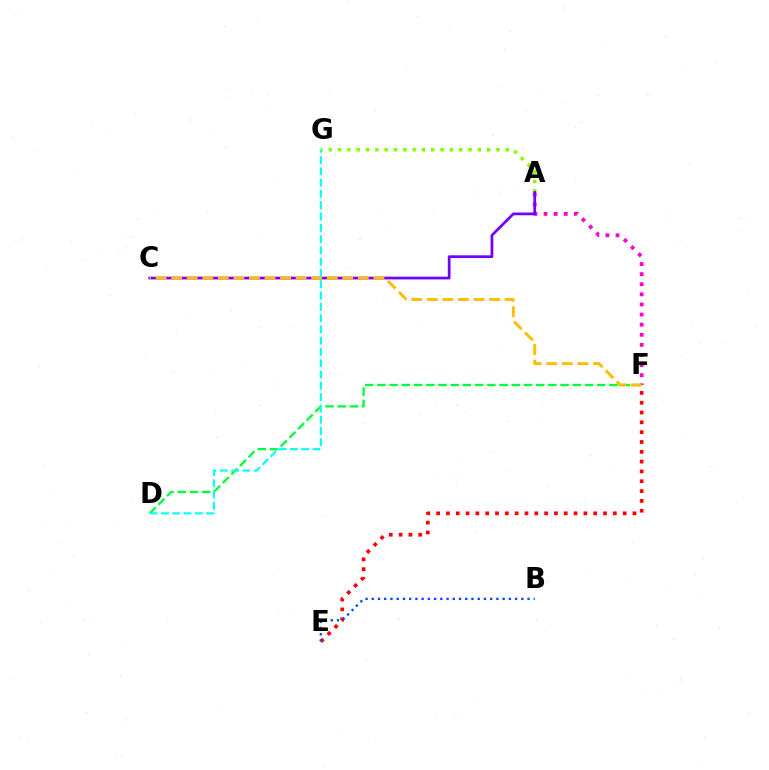{('D', 'F'): [{'color': '#00ff39', 'line_style': 'dashed', 'thickness': 1.66}], ('E', 'F'): [{'color': '#ff0000', 'line_style': 'dotted', 'thickness': 2.67}], ('A', 'F'): [{'color': '#ff00cf', 'line_style': 'dotted', 'thickness': 2.74}], ('A', 'G'): [{'color': '#84ff00', 'line_style': 'dotted', 'thickness': 2.53}], ('A', 'C'): [{'color': '#7200ff', 'line_style': 'solid', 'thickness': 1.96}], ('D', 'G'): [{'color': '#00fff6', 'line_style': 'dashed', 'thickness': 1.53}], ('B', 'E'): [{'color': '#004bff', 'line_style': 'dotted', 'thickness': 1.69}], ('C', 'F'): [{'color': '#ffbd00', 'line_style': 'dashed', 'thickness': 2.11}]}